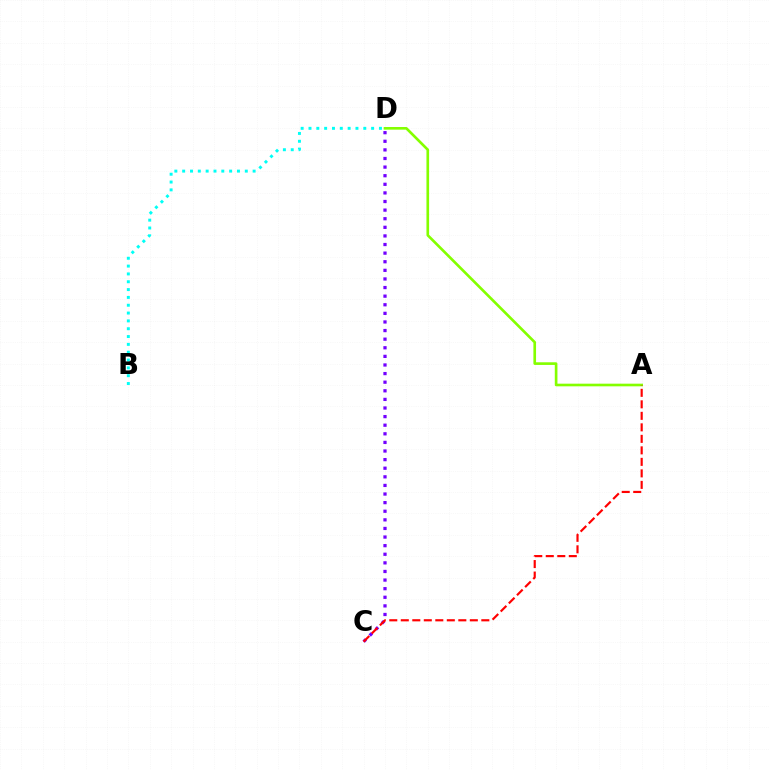{('B', 'D'): [{'color': '#00fff6', 'line_style': 'dotted', 'thickness': 2.13}], ('C', 'D'): [{'color': '#7200ff', 'line_style': 'dotted', 'thickness': 2.34}], ('A', 'D'): [{'color': '#84ff00', 'line_style': 'solid', 'thickness': 1.91}], ('A', 'C'): [{'color': '#ff0000', 'line_style': 'dashed', 'thickness': 1.56}]}